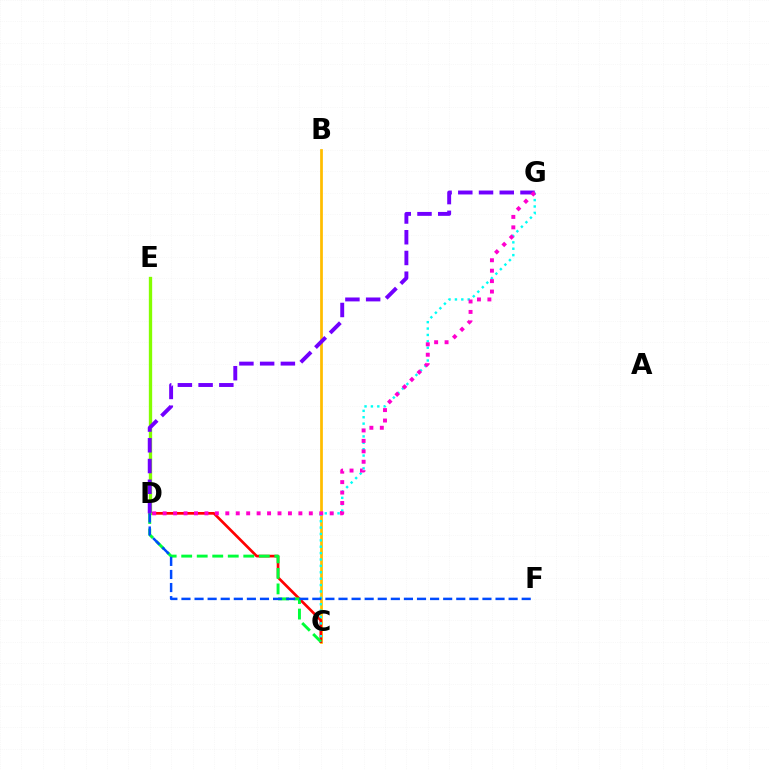{('B', 'C'): [{'color': '#ffbd00', 'line_style': 'solid', 'thickness': 1.97}], ('C', 'D'): [{'color': '#ff0000', 'line_style': 'solid', 'thickness': 1.94}, {'color': '#00ff39', 'line_style': 'dashed', 'thickness': 2.11}], ('D', 'E'): [{'color': '#84ff00', 'line_style': 'solid', 'thickness': 2.39}], ('C', 'G'): [{'color': '#00fff6', 'line_style': 'dotted', 'thickness': 1.74}], ('D', 'F'): [{'color': '#004bff', 'line_style': 'dashed', 'thickness': 1.78}], ('D', 'G'): [{'color': '#7200ff', 'line_style': 'dashed', 'thickness': 2.82}, {'color': '#ff00cf', 'line_style': 'dotted', 'thickness': 2.84}]}